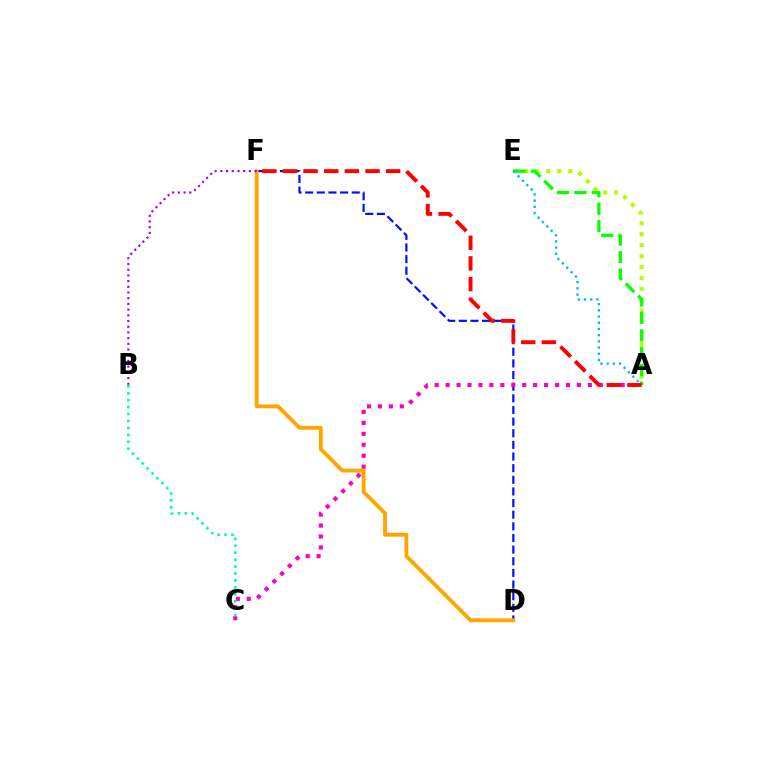{('D', 'F'): [{'color': '#0010ff', 'line_style': 'dashed', 'thickness': 1.58}, {'color': '#ffa500', 'line_style': 'solid', 'thickness': 2.77}], ('A', 'E'): [{'color': '#b3ff00', 'line_style': 'dotted', 'thickness': 2.98}, {'color': '#08ff00', 'line_style': 'dashed', 'thickness': 2.37}, {'color': '#00b5ff', 'line_style': 'dotted', 'thickness': 1.69}], ('A', 'C'): [{'color': '#ff00bd', 'line_style': 'dotted', 'thickness': 2.97}], ('B', 'C'): [{'color': '#00ff9d', 'line_style': 'dotted', 'thickness': 1.88}], ('B', 'F'): [{'color': '#9b00ff', 'line_style': 'dotted', 'thickness': 1.55}], ('A', 'F'): [{'color': '#ff0000', 'line_style': 'dashed', 'thickness': 2.81}]}